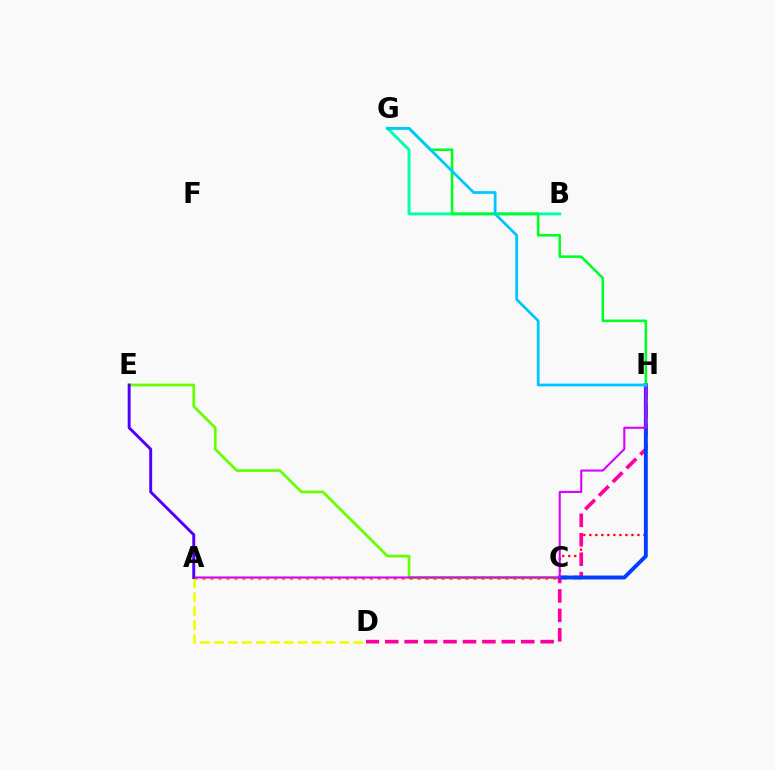{('C', 'H'): [{'color': '#ff0000', 'line_style': 'dotted', 'thickness': 1.63}, {'color': '#003fff', 'line_style': 'solid', 'thickness': 2.8}], ('C', 'E'): [{'color': '#66ff00', 'line_style': 'solid', 'thickness': 1.96}], ('B', 'G'): [{'color': '#00ffaf', 'line_style': 'solid', 'thickness': 2.11}], ('A', 'C'): [{'color': '#ff8800', 'line_style': 'dotted', 'thickness': 2.17}], ('D', 'H'): [{'color': '#ff00a0', 'line_style': 'dashed', 'thickness': 2.64}], ('A', 'H'): [{'color': '#d600ff', 'line_style': 'solid', 'thickness': 1.5}], ('G', 'H'): [{'color': '#00ff27', 'line_style': 'solid', 'thickness': 1.86}, {'color': '#00c7ff', 'line_style': 'solid', 'thickness': 2.0}], ('A', 'D'): [{'color': '#eeff00', 'line_style': 'dashed', 'thickness': 1.89}], ('A', 'E'): [{'color': '#4f00ff', 'line_style': 'solid', 'thickness': 2.1}]}